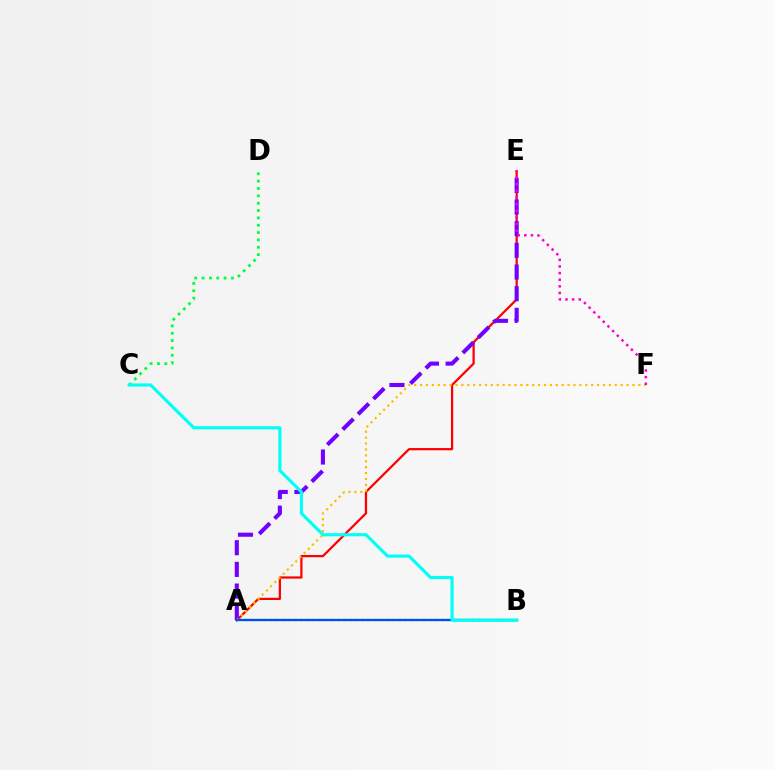{('A', 'E'): [{'color': '#ff0000', 'line_style': 'solid', 'thickness': 1.61}, {'color': '#7200ff', 'line_style': 'dashed', 'thickness': 2.94}], ('A', 'B'): [{'color': '#84ff00', 'line_style': 'dotted', 'thickness': 1.66}, {'color': '#004bff', 'line_style': 'solid', 'thickness': 1.65}], ('C', 'D'): [{'color': '#00ff39', 'line_style': 'dotted', 'thickness': 2.0}], ('A', 'F'): [{'color': '#ffbd00', 'line_style': 'dotted', 'thickness': 1.6}], ('E', 'F'): [{'color': '#ff00cf', 'line_style': 'dotted', 'thickness': 1.8}], ('B', 'C'): [{'color': '#00fff6', 'line_style': 'solid', 'thickness': 2.25}]}